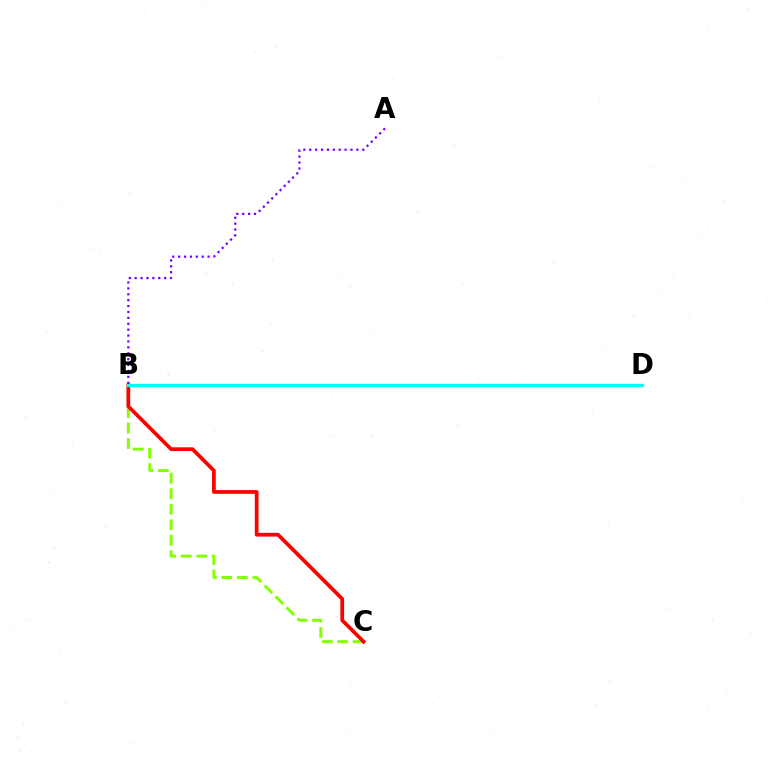{('B', 'C'): [{'color': '#84ff00', 'line_style': 'dashed', 'thickness': 2.11}, {'color': '#ff0000', 'line_style': 'solid', 'thickness': 2.68}], ('A', 'B'): [{'color': '#7200ff', 'line_style': 'dotted', 'thickness': 1.6}], ('B', 'D'): [{'color': '#00fff6', 'line_style': 'solid', 'thickness': 2.38}]}